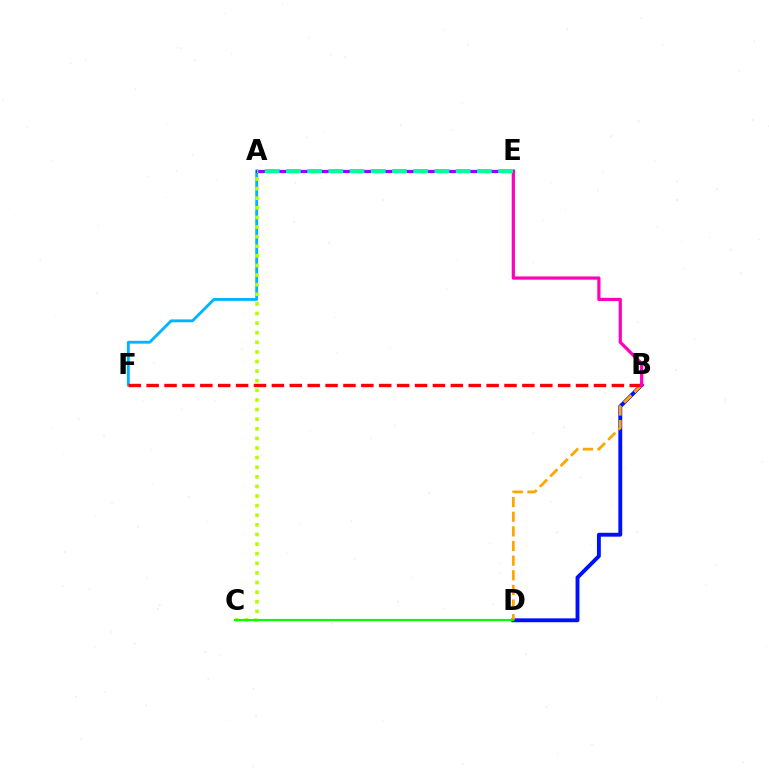{('B', 'D'): [{'color': '#0010ff', 'line_style': 'solid', 'thickness': 2.8}, {'color': '#ffa500', 'line_style': 'dashed', 'thickness': 1.99}], ('A', 'F'): [{'color': '#00b5ff', 'line_style': 'solid', 'thickness': 2.05}], ('A', 'C'): [{'color': '#b3ff00', 'line_style': 'dotted', 'thickness': 2.61}], ('A', 'E'): [{'color': '#9b00ff', 'line_style': 'solid', 'thickness': 2.34}, {'color': '#00ff9d', 'line_style': 'dashed', 'thickness': 2.88}], ('B', 'F'): [{'color': '#ff0000', 'line_style': 'dashed', 'thickness': 2.43}], ('B', 'E'): [{'color': '#ff00bd', 'line_style': 'solid', 'thickness': 2.31}], ('C', 'D'): [{'color': '#08ff00', 'line_style': 'solid', 'thickness': 1.55}]}